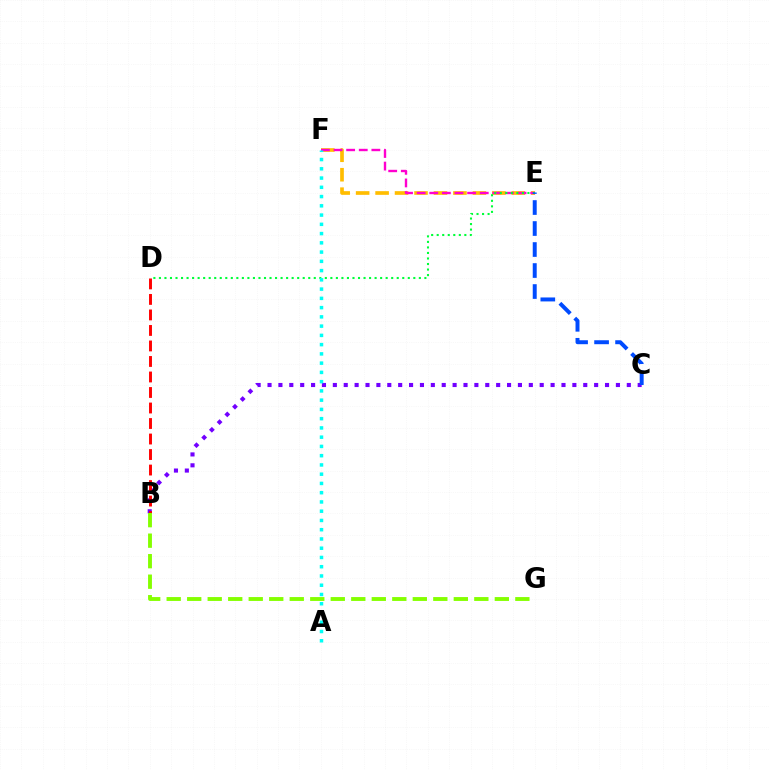{('B', 'C'): [{'color': '#7200ff', 'line_style': 'dotted', 'thickness': 2.96}], ('E', 'F'): [{'color': '#ffbd00', 'line_style': 'dashed', 'thickness': 2.64}, {'color': '#ff00cf', 'line_style': 'dashed', 'thickness': 1.71}], ('B', 'D'): [{'color': '#ff0000', 'line_style': 'dashed', 'thickness': 2.11}], ('B', 'G'): [{'color': '#84ff00', 'line_style': 'dashed', 'thickness': 2.79}], ('D', 'E'): [{'color': '#00ff39', 'line_style': 'dotted', 'thickness': 1.5}], ('C', 'E'): [{'color': '#004bff', 'line_style': 'dashed', 'thickness': 2.85}], ('A', 'F'): [{'color': '#00fff6', 'line_style': 'dotted', 'thickness': 2.51}]}